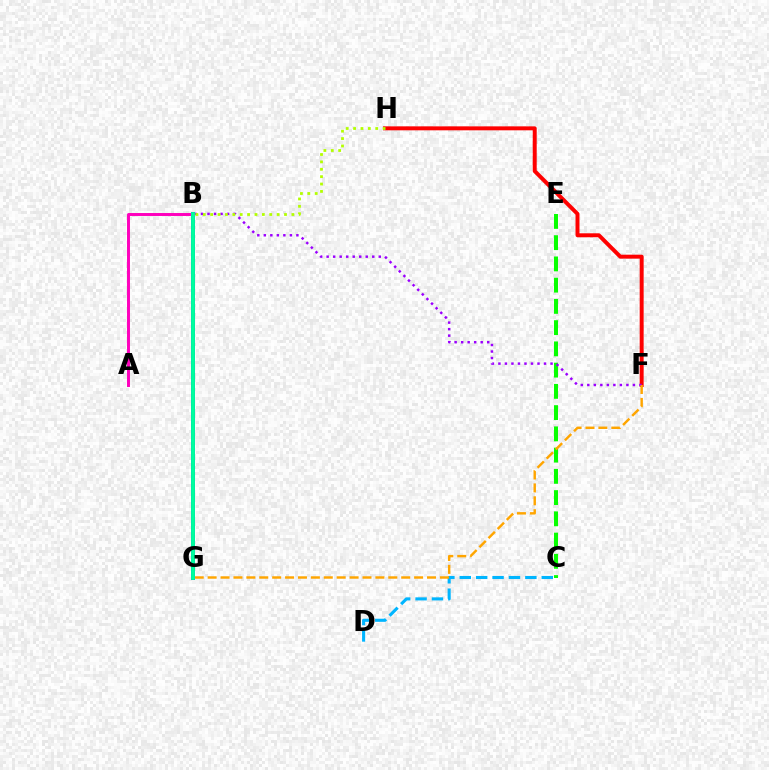{('C', 'D'): [{'color': '#00b5ff', 'line_style': 'dashed', 'thickness': 2.23}], ('B', 'G'): [{'color': '#0010ff', 'line_style': 'solid', 'thickness': 2.87}, {'color': '#00ff9d', 'line_style': 'solid', 'thickness': 2.78}], ('F', 'H'): [{'color': '#ff0000', 'line_style': 'solid', 'thickness': 2.85}], ('C', 'E'): [{'color': '#08ff00', 'line_style': 'dashed', 'thickness': 2.89}], ('B', 'F'): [{'color': '#9b00ff', 'line_style': 'dotted', 'thickness': 1.77}], ('A', 'B'): [{'color': '#ff00bd', 'line_style': 'solid', 'thickness': 2.12}], ('B', 'H'): [{'color': '#b3ff00', 'line_style': 'dotted', 'thickness': 2.01}], ('F', 'G'): [{'color': '#ffa500', 'line_style': 'dashed', 'thickness': 1.75}]}